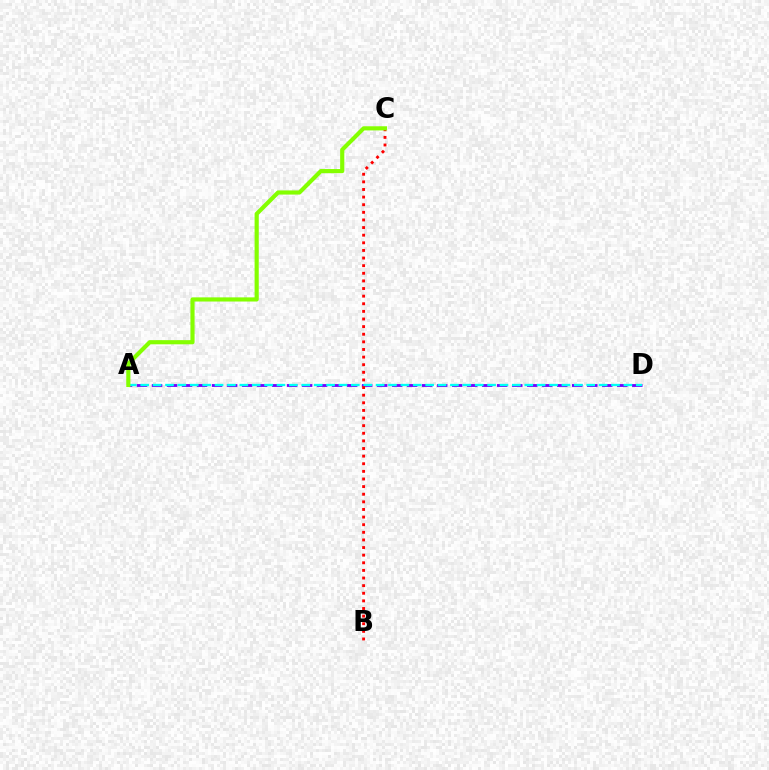{('A', 'D'): [{'color': '#7200ff', 'line_style': 'dashed', 'thickness': 2.04}, {'color': '#00fff6', 'line_style': 'dashed', 'thickness': 1.68}], ('B', 'C'): [{'color': '#ff0000', 'line_style': 'dotted', 'thickness': 2.07}], ('A', 'C'): [{'color': '#84ff00', 'line_style': 'solid', 'thickness': 2.99}]}